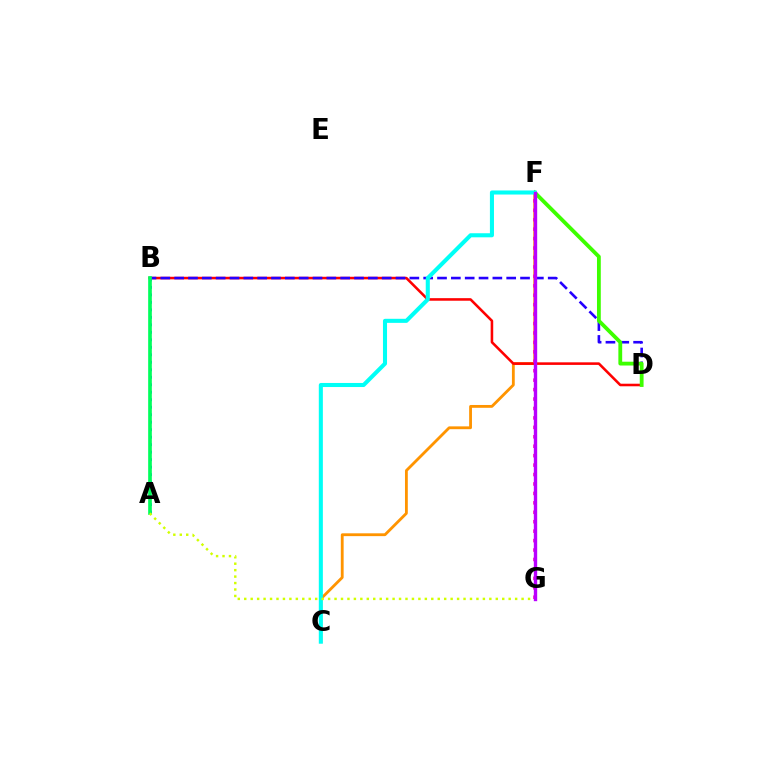{('C', 'F'): [{'color': '#ff9400', 'line_style': 'solid', 'thickness': 2.03}, {'color': '#00fff6', 'line_style': 'solid', 'thickness': 2.93}], ('B', 'D'): [{'color': '#ff0000', 'line_style': 'solid', 'thickness': 1.85}, {'color': '#2500ff', 'line_style': 'dashed', 'thickness': 1.88}], ('A', 'B'): [{'color': '#0074ff', 'line_style': 'dotted', 'thickness': 2.03}, {'color': '#00ff5c', 'line_style': 'solid', 'thickness': 2.65}], ('F', 'G'): [{'color': '#ff00ac', 'line_style': 'dotted', 'thickness': 2.56}, {'color': '#b900ff', 'line_style': 'solid', 'thickness': 2.43}], ('D', 'F'): [{'color': '#3dff00', 'line_style': 'solid', 'thickness': 2.74}], ('A', 'G'): [{'color': '#d1ff00', 'line_style': 'dotted', 'thickness': 1.75}]}